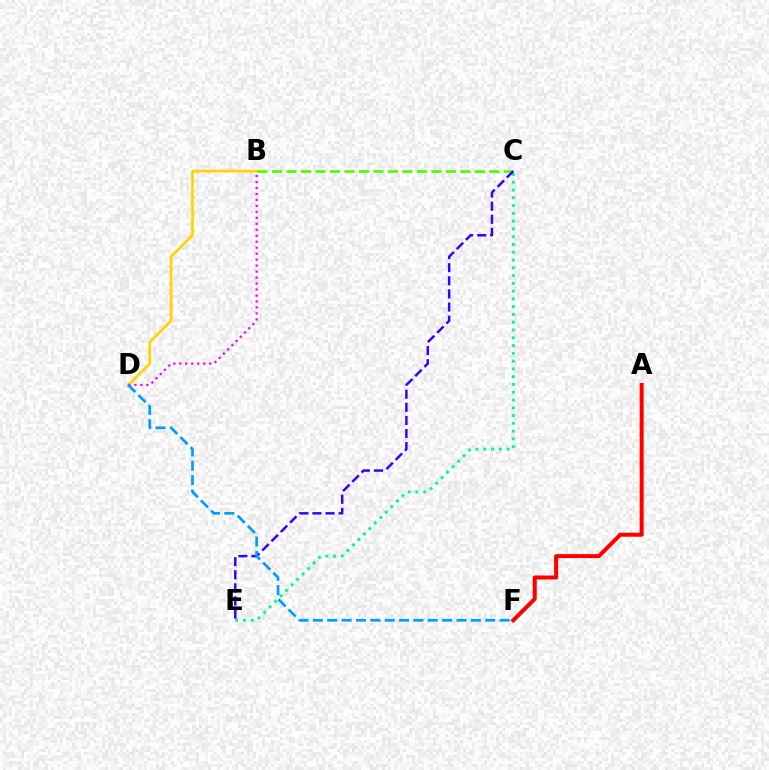{('B', 'D'): [{'color': '#ffd500', 'line_style': 'solid', 'thickness': 1.96}, {'color': '#ff00ed', 'line_style': 'dotted', 'thickness': 1.62}], ('B', 'C'): [{'color': '#4fff00', 'line_style': 'dashed', 'thickness': 1.97}], ('C', 'E'): [{'color': '#00ff86', 'line_style': 'dotted', 'thickness': 2.11}, {'color': '#3700ff', 'line_style': 'dashed', 'thickness': 1.78}], ('A', 'F'): [{'color': '#ff0000', 'line_style': 'solid', 'thickness': 2.87}], ('D', 'F'): [{'color': '#009eff', 'line_style': 'dashed', 'thickness': 1.95}]}